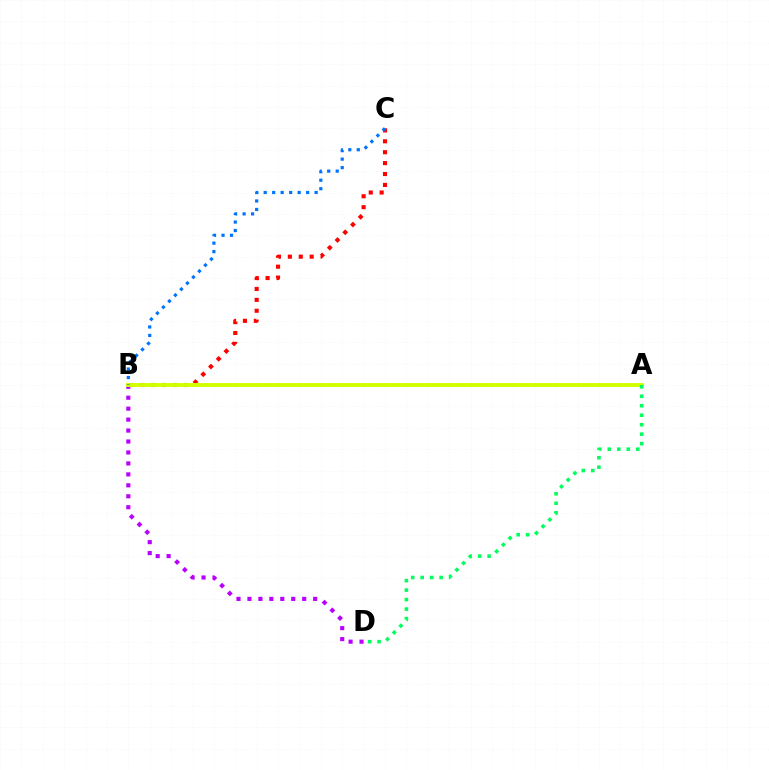{('B', 'D'): [{'color': '#b900ff', 'line_style': 'dotted', 'thickness': 2.98}], ('B', 'C'): [{'color': '#ff0000', 'line_style': 'dotted', 'thickness': 2.96}, {'color': '#0074ff', 'line_style': 'dotted', 'thickness': 2.31}], ('A', 'B'): [{'color': '#d1ff00', 'line_style': 'solid', 'thickness': 2.82}], ('A', 'D'): [{'color': '#00ff5c', 'line_style': 'dotted', 'thickness': 2.57}]}